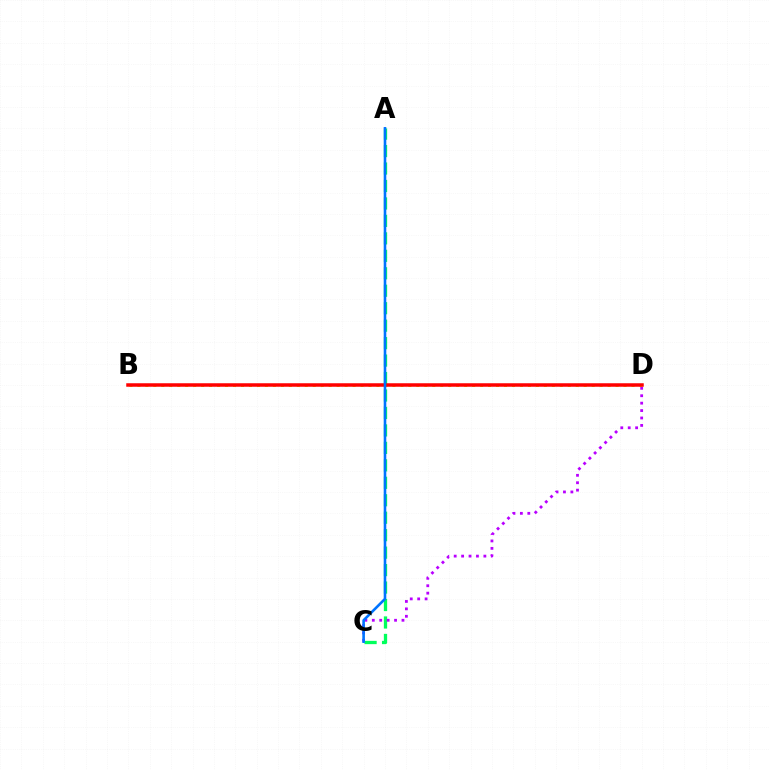{('A', 'C'): [{'color': '#00ff5c', 'line_style': 'dashed', 'thickness': 2.37}, {'color': '#0074ff', 'line_style': 'solid', 'thickness': 1.88}], ('B', 'D'): [{'color': '#d1ff00', 'line_style': 'dotted', 'thickness': 2.17}, {'color': '#ff0000', 'line_style': 'solid', 'thickness': 2.52}], ('C', 'D'): [{'color': '#b900ff', 'line_style': 'dotted', 'thickness': 2.02}]}